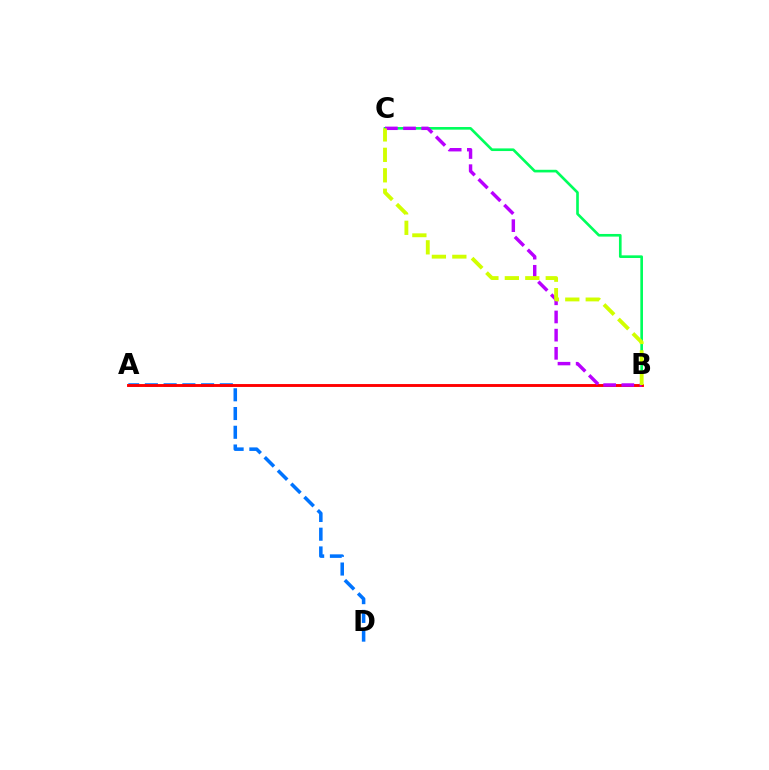{('A', 'D'): [{'color': '#0074ff', 'line_style': 'dashed', 'thickness': 2.55}], ('B', 'C'): [{'color': '#00ff5c', 'line_style': 'solid', 'thickness': 1.91}, {'color': '#b900ff', 'line_style': 'dashed', 'thickness': 2.47}, {'color': '#d1ff00', 'line_style': 'dashed', 'thickness': 2.78}], ('A', 'B'): [{'color': '#ff0000', 'line_style': 'solid', 'thickness': 2.08}]}